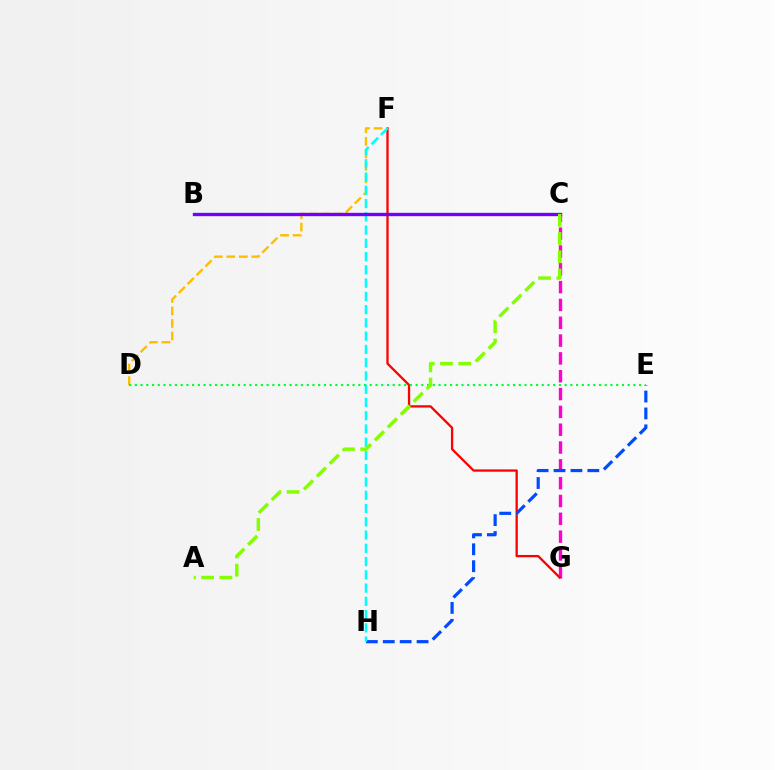{('C', 'G'): [{'color': '#ff00cf', 'line_style': 'dashed', 'thickness': 2.42}], ('F', 'G'): [{'color': '#ff0000', 'line_style': 'solid', 'thickness': 1.66}], ('D', 'F'): [{'color': '#ffbd00', 'line_style': 'dashed', 'thickness': 1.7}], ('E', 'H'): [{'color': '#004bff', 'line_style': 'dashed', 'thickness': 2.3}], ('F', 'H'): [{'color': '#00fff6', 'line_style': 'dashed', 'thickness': 1.8}], ('B', 'C'): [{'color': '#7200ff', 'line_style': 'solid', 'thickness': 2.41}], ('D', 'E'): [{'color': '#00ff39', 'line_style': 'dotted', 'thickness': 1.56}], ('A', 'C'): [{'color': '#84ff00', 'line_style': 'dashed', 'thickness': 2.48}]}